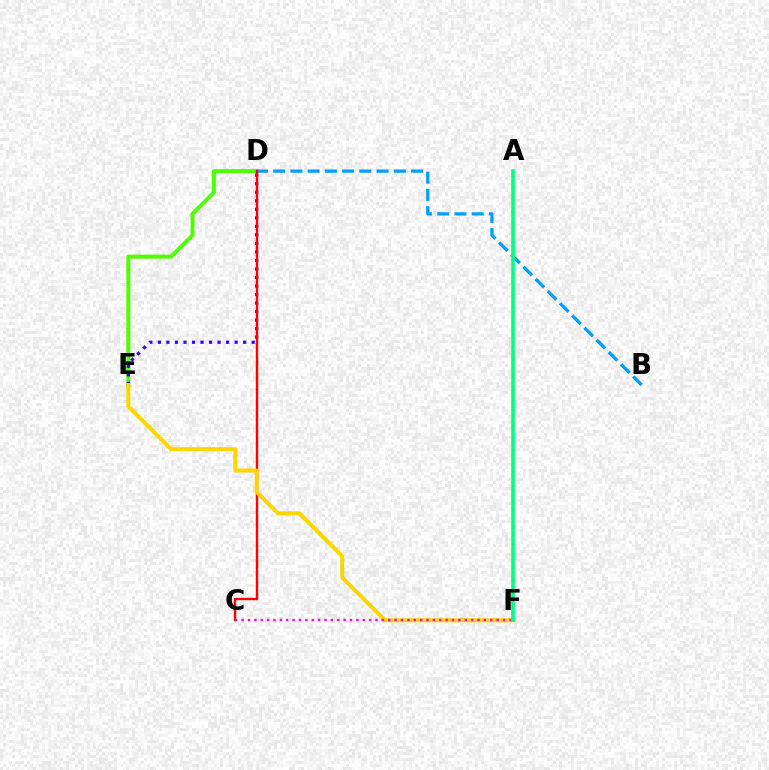{('D', 'E'): [{'color': '#4fff00', 'line_style': 'solid', 'thickness': 2.85}, {'color': '#3700ff', 'line_style': 'dotted', 'thickness': 2.32}], ('B', 'D'): [{'color': '#009eff', 'line_style': 'dashed', 'thickness': 2.34}], ('C', 'D'): [{'color': '#ff0000', 'line_style': 'solid', 'thickness': 1.73}], ('E', 'F'): [{'color': '#ffd500', 'line_style': 'solid', 'thickness': 2.87}], ('C', 'F'): [{'color': '#ff00ed', 'line_style': 'dotted', 'thickness': 1.73}], ('A', 'F'): [{'color': '#00ff86', 'line_style': 'solid', 'thickness': 2.62}]}